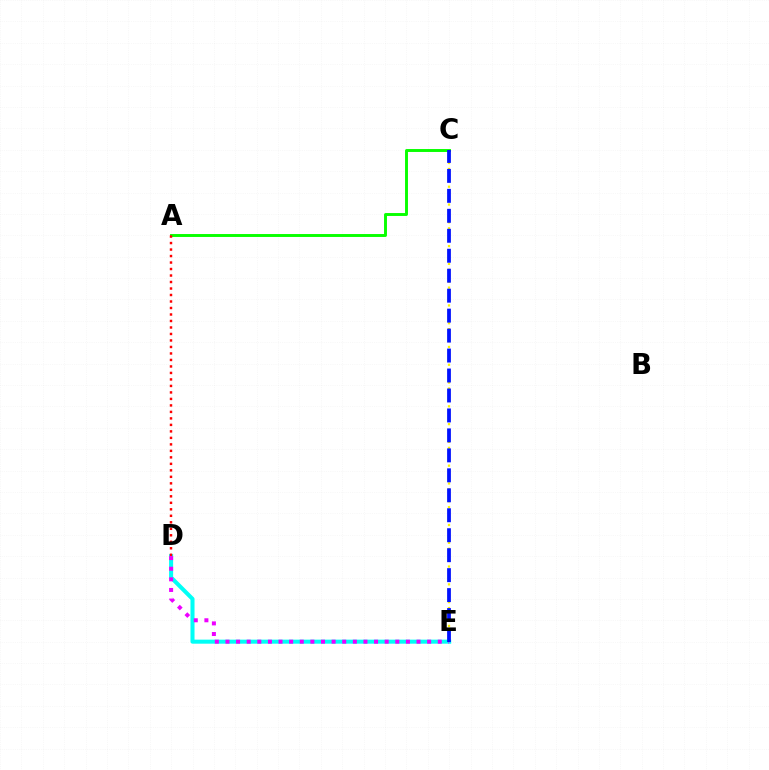{('A', 'C'): [{'color': '#08ff00', 'line_style': 'solid', 'thickness': 2.1}], ('C', 'E'): [{'color': '#fcf500', 'line_style': 'dotted', 'thickness': 1.61}, {'color': '#0010ff', 'line_style': 'dashed', 'thickness': 2.71}], ('D', 'E'): [{'color': '#00fff6', 'line_style': 'solid', 'thickness': 2.91}, {'color': '#ee00ff', 'line_style': 'dotted', 'thickness': 2.88}], ('A', 'D'): [{'color': '#ff0000', 'line_style': 'dotted', 'thickness': 1.76}]}